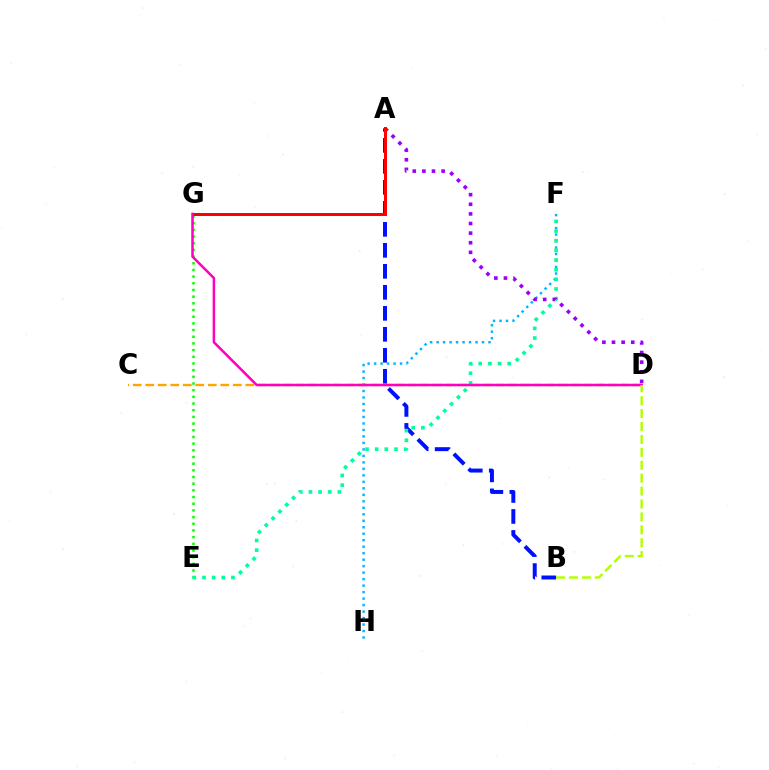{('E', 'G'): [{'color': '#08ff00', 'line_style': 'dotted', 'thickness': 1.81}], ('A', 'B'): [{'color': '#0010ff', 'line_style': 'dashed', 'thickness': 2.85}], ('C', 'D'): [{'color': '#ffa500', 'line_style': 'dashed', 'thickness': 1.7}], ('F', 'H'): [{'color': '#00b5ff', 'line_style': 'dotted', 'thickness': 1.76}], ('E', 'F'): [{'color': '#00ff9d', 'line_style': 'dotted', 'thickness': 2.62}], ('A', 'D'): [{'color': '#9b00ff', 'line_style': 'dotted', 'thickness': 2.61}], ('A', 'G'): [{'color': '#ff0000', 'line_style': 'solid', 'thickness': 2.15}], ('D', 'G'): [{'color': '#ff00bd', 'line_style': 'solid', 'thickness': 1.81}], ('B', 'D'): [{'color': '#b3ff00', 'line_style': 'dashed', 'thickness': 1.75}]}